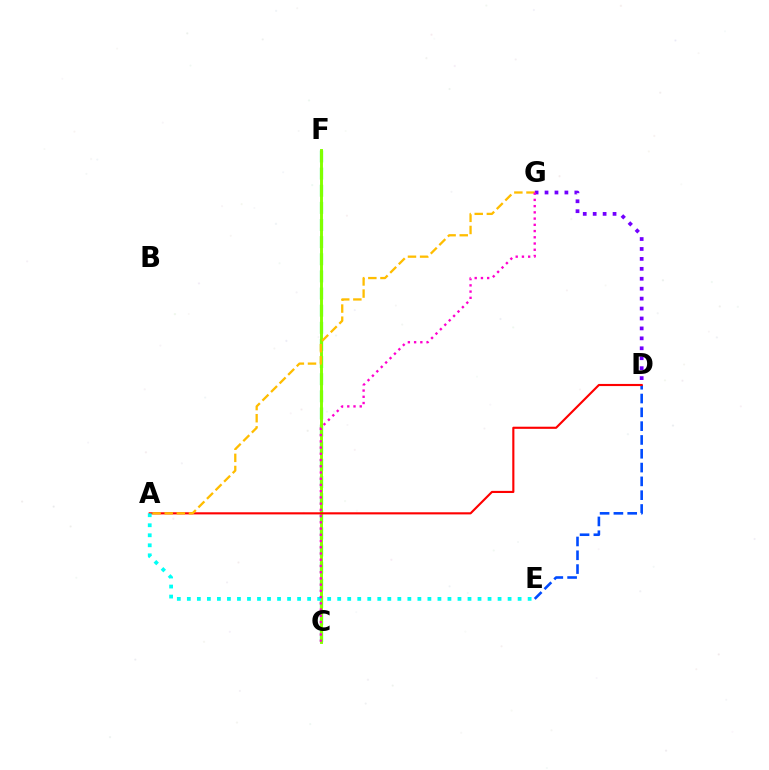{('C', 'F'): [{'color': '#00ff39', 'line_style': 'dashed', 'thickness': 2.33}, {'color': '#84ff00', 'line_style': 'solid', 'thickness': 2.1}], ('D', 'E'): [{'color': '#004bff', 'line_style': 'dashed', 'thickness': 1.88}], ('A', 'D'): [{'color': '#ff0000', 'line_style': 'solid', 'thickness': 1.53}], ('A', 'E'): [{'color': '#00fff6', 'line_style': 'dotted', 'thickness': 2.72}], ('D', 'G'): [{'color': '#7200ff', 'line_style': 'dotted', 'thickness': 2.7}], ('A', 'G'): [{'color': '#ffbd00', 'line_style': 'dashed', 'thickness': 1.65}], ('C', 'G'): [{'color': '#ff00cf', 'line_style': 'dotted', 'thickness': 1.69}]}